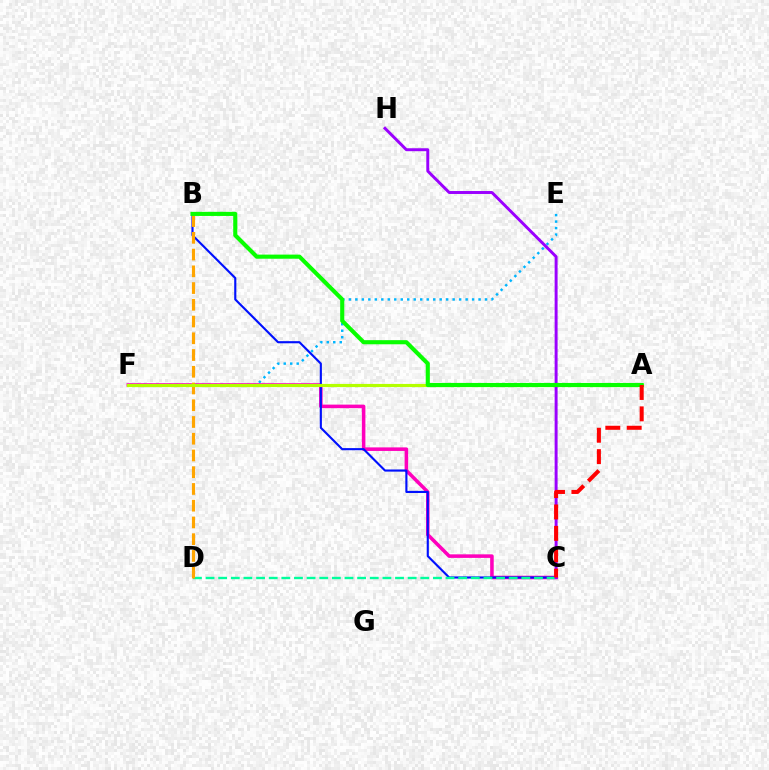{('E', 'F'): [{'color': '#00b5ff', 'line_style': 'dotted', 'thickness': 1.76}], ('C', 'F'): [{'color': '#ff00bd', 'line_style': 'solid', 'thickness': 2.56}], ('B', 'C'): [{'color': '#0010ff', 'line_style': 'solid', 'thickness': 1.53}], ('C', 'D'): [{'color': '#00ff9d', 'line_style': 'dashed', 'thickness': 1.72}], ('B', 'D'): [{'color': '#ffa500', 'line_style': 'dashed', 'thickness': 2.27}], ('A', 'F'): [{'color': '#b3ff00', 'line_style': 'solid', 'thickness': 2.27}], ('C', 'H'): [{'color': '#9b00ff', 'line_style': 'solid', 'thickness': 2.12}], ('A', 'B'): [{'color': '#08ff00', 'line_style': 'solid', 'thickness': 2.96}], ('A', 'C'): [{'color': '#ff0000', 'line_style': 'dashed', 'thickness': 2.91}]}